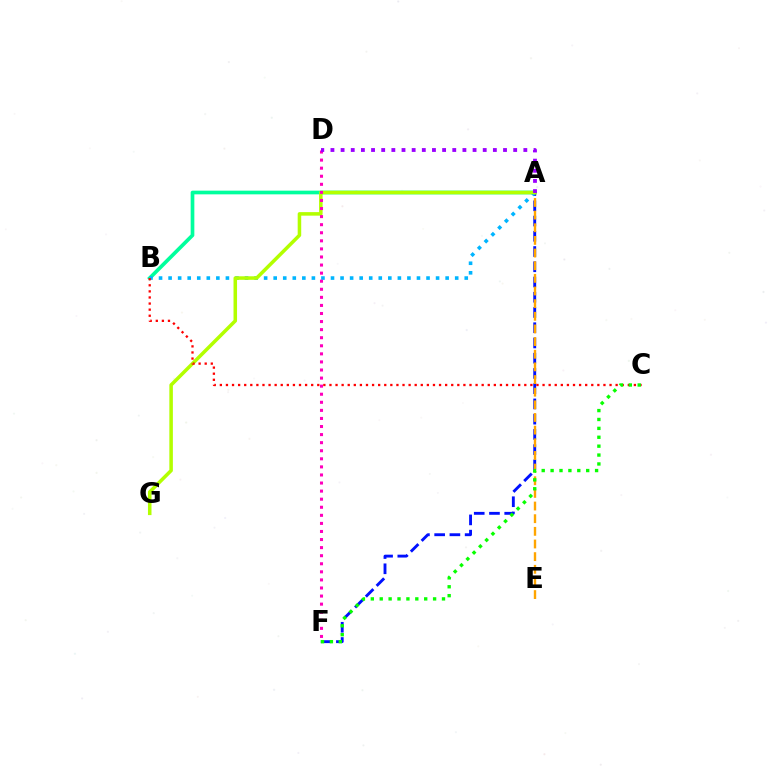{('A', 'B'): [{'color': '#00ff9d', 'line_style': 'solid', 'thickness': 2.66}, {'color': '#00b5ff', 'line_style': 'dotted', 'thickness': 2.6}], ('A', 'F'): [{'color': '#0010ff', 'line_style': 'dashed', 'thickness': 2.07}], ('A', 'E'): [{'color': '#ffa500', 'line_style': 'dashed', 'thickness': 1.72}], ('A', 'G'): [{'color': '#b3ff00', 'line_style': 'solid', 'thickness': 2.54}], ('D', 'F'): [{'color': '#ff00bd', 'line_style': 'dotted', 'thickness': 2.19}], ('B', 'C'): [{'color': '#ff0000', 'line_style': 'dotted', 'thickness': 1.65}], ('C', 'F'): [{'color': '#08ff00', 'line_style': 'dotted', 'thickness': 2.42}], ('A', 'D'): [{'color': '#9b00ff', 'line_style': 'dotted', 'thickness': 2.76}]}